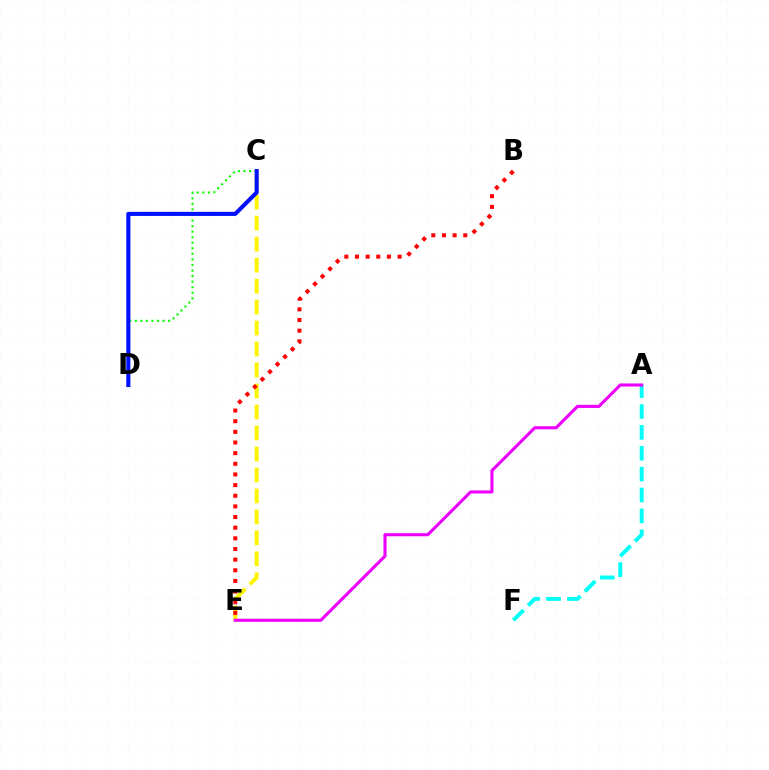{('C', 'E'): [{'color': '#fcf500', 'line_style': 'dashed', 'thickness': 2.85}], ('C', 'D'): [{'color': '#08ff00', 'line_style': 'dotted', 'thickness': 1.51}, {'color': '#0010ff', 'line_style': 'solid', 'thickness': 2.95}], ('A', 'F'): [{'color': '#00fff6', 'line_style': 'dashed', 'thickness': 2.84}], ('A', 'E'): [{'color': '#ee00ff', 'line_style': 'solid', 'thickness': 2.24}], ('B', 'E'): [{'color': '#ff0000', 'line_style': 'dotted', 'thickness': 2.89}]}